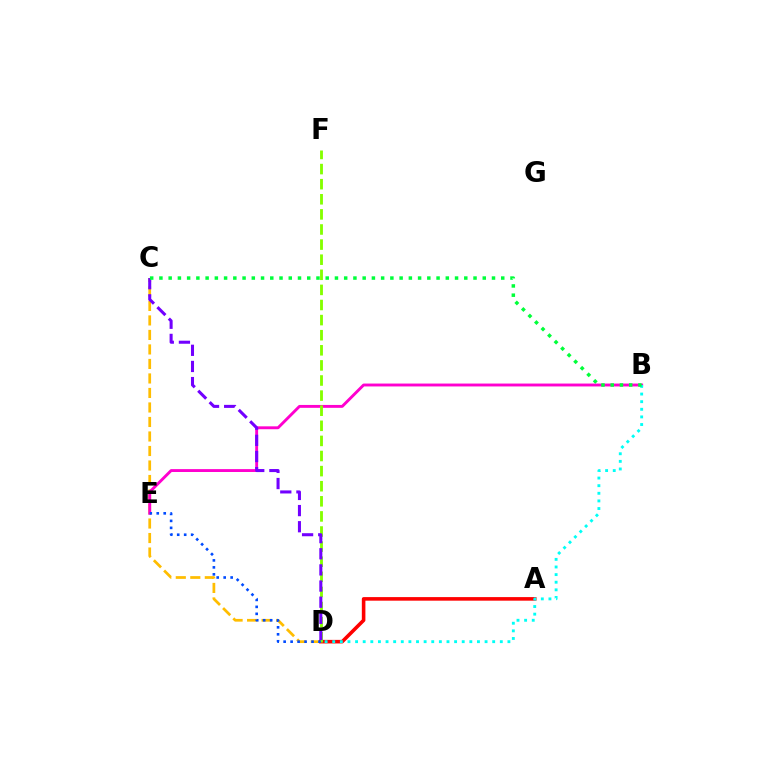{('C', 'D'): [{'color': '#ffbd00', 'line_style': 'dashed', 'thickness': 1.97}, {'color': '#7200ff', 'line_style': 'dashed', 'thickness': 2.19}], ('B', 'E'): [{'color': '#ff00cf', 'line_style': 'solid', 'thickness': 2.08}], ('A', 'D'): [{'color': '#ff0000', 'line_style': 'solid', 'thickness': 2.57}], ('D', 'F'): [{'color': '#84ff00', 'line_style': 'dashed', 'thickness': 2.05}], ('D', 'E'): [{'color': '#004bff', 'line_style': 'dotted', 'thickness': 1.9}], ('B', 'D'): [{'color': '#00fff6', 'line_style': 'dotted', 'thickness': 2.07}], ('B', 'C'): [{'color': '#00ff39', 'line_style': 'dotted', 'thickness': 2.51}]}